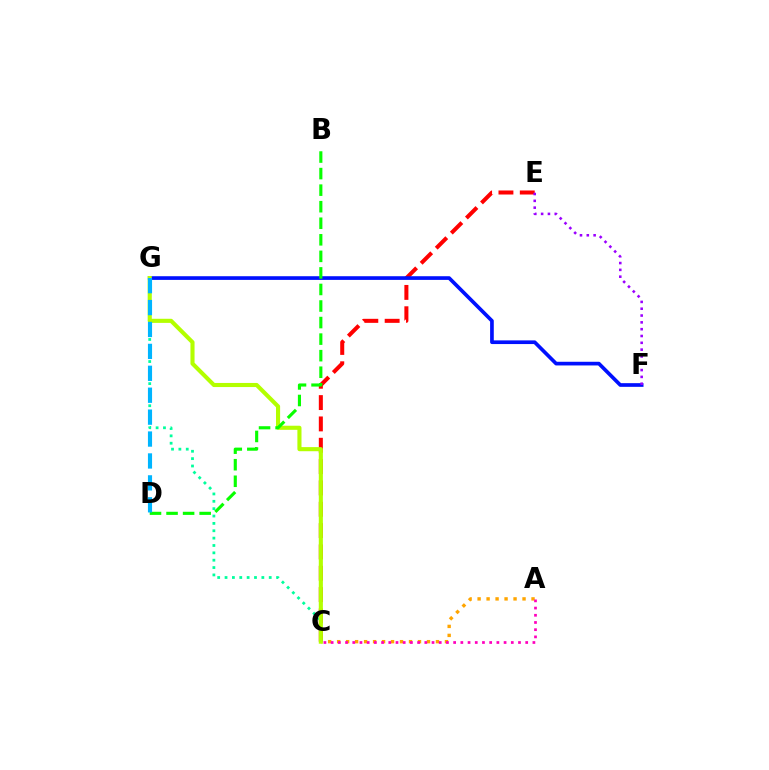{('A', 'C'): [{'color': '#ffa500', 'line_style': 'dotted', 'thickness': 2.44}, {'color': '#ff00bd', 'line_style': 'dotted', 'thickness': 1.96}], ('C', 'E'): [{'color': '#ff0000', 'line_style': 'dashed', 'thickness': 2.9}], ('C', 'G'): [{'color': '#00ff9d', 'line_style': 'dotted', 'thickness': 2.0}, {'color': '#b3ff00', 'line_style': 'solid', 'thickness': 2.96}], ('F', 'G'): [{'color': '#0010ff', 'line_style': 'solid', 'thickness': 2.65}], ('E', 'F'): [{'color': '#9b00ff', 'line_style': 'dotted', 'thickness': 1.85}], ('B', 'D'): [{'color': '#08ff00', 'line_style': 'dashed', 'thickness': 2.25}], ('D', 'G'): [{'color': '#00b5ff', 'line_style': 'dashed', 'thickness': 2.98}]}